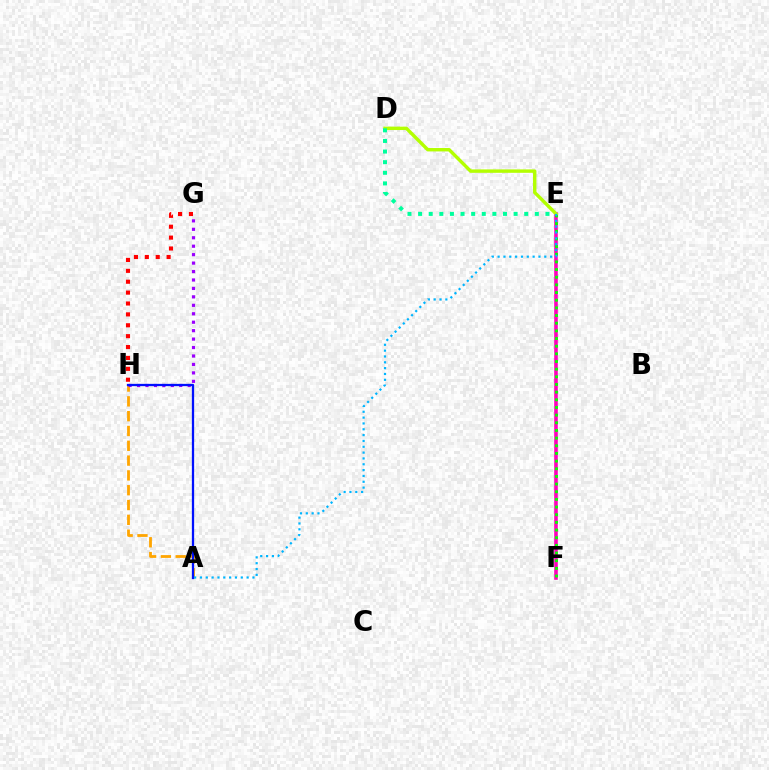{('A', 'H'): [{'color': '#ffa500', 'line_style': 'dashed', 'thickness': 2.01}, {'color': '#0010ff', 'line_style': 'solid', 'thickness': 1.64}], ('E', 'F'): [{'color': '#ff00bd', 'line_style': 'solid', 'thickness': 2.58}, {'color': '#08ff00', 'line_style': 'dotted', 'thickness': 2.08}], ('G', 'H'): [{'color': '#9b00ff', 'line_style': 'dotted', 'thickness': 2.29}, {'color': '#ff0000', 'line_style': 'dotted', 'thickness': 2.96}], ('D', 'E'): [{'color': '#b3ff00', 'line_style': 'solid', 'thickness': 2.45}, {'color': '#00ff9d', 'line_style': 'dotted', 'thickness': 2.88}], ('A', 'E'): [{'color': '#00b5ff', 'line_style': 'dotted', 'thickness': 1.58}]}